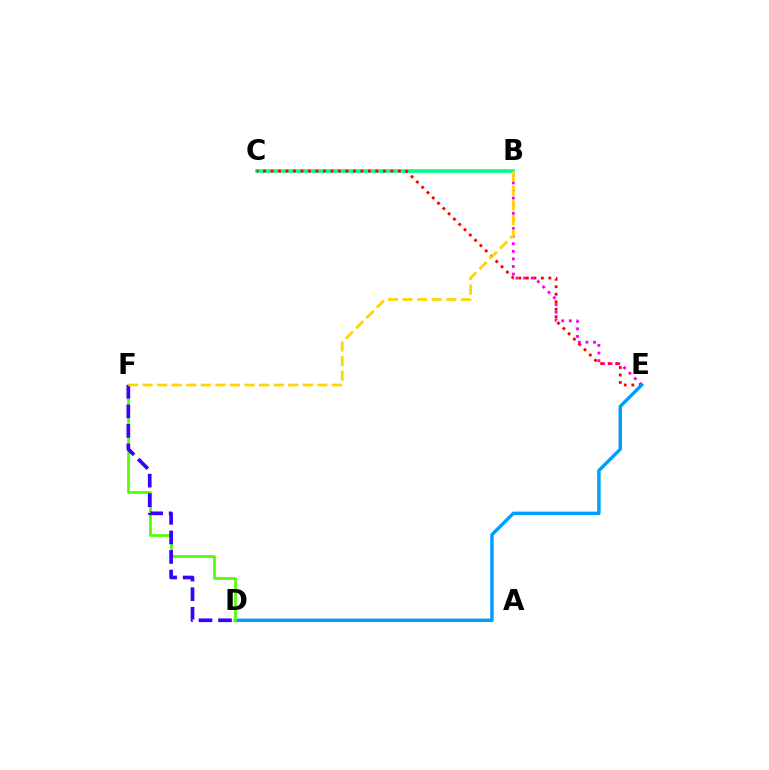{('B', 'E'): [{'color': '#ff00ed', 'line_style': 'dotted', 'thickness': 2.06}], ('B', 'C'): [{'color': '#00ff86', 'line_style': 'solid', 'thickness': 2.59}], ('C', 'E'): [{'color': '#ff0000', 'line_style': 'dotted', 'thickness': 2.04}], ('D', 'E'): [{'color': '#009eff', 'line_style': 'solid', 'thickness': 2.47}], ('D', 'F'): [{'color': '#4fff00', 'line_style': 'solid', 'thickness': 1.97}, {'color': '#3700ff', 'line_style': 'dashed', 'thickness': 2.65}], ('B', 'F'): [{'color': '#ffd500', 'line_style': 'dashed', 'thickness': 1.98}]}